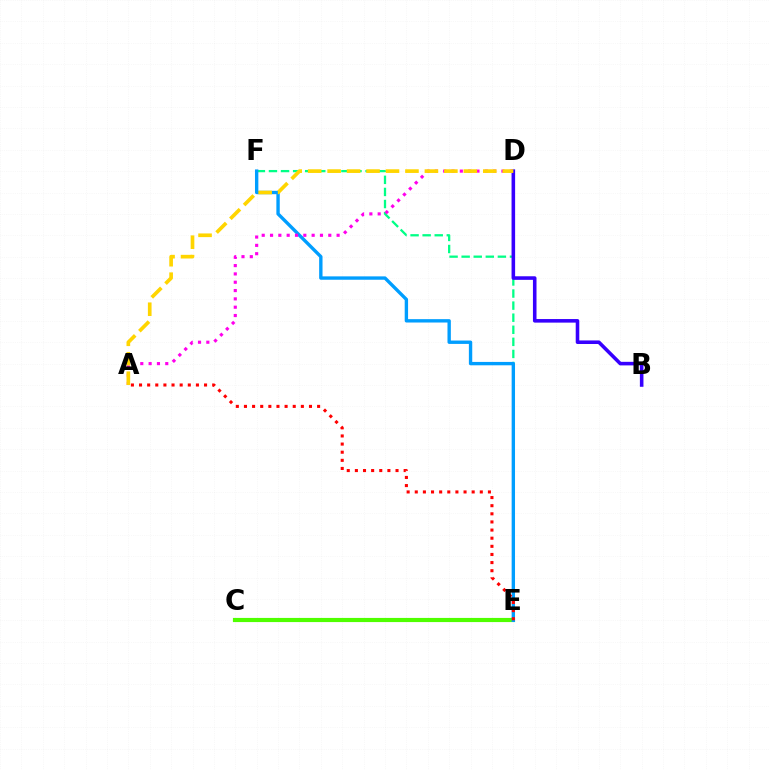{('E', 'F'): [{'color': '#00ff86', 'line_style': 'dashed', 'thickness': 1.64}, {'color': '#009eff', 'line_style': 'solid', 'thickness': 2.43}], ('B', 'D'): [{'color': '#3700ff', 'line_style': 'solid', 'thickness': 2.57}], ('C', 'E'): [{'color': '#4fff00', 'line_style': 'solid', 'thickness': 2.98}], ('A', 'D'): [{'color': '#ff00ed', 'line_style': 'dotted', 'thickness': 2.26}, {'color': '#ffd500', 'line_style': 'dashed', 'thickness': 2.64}], ('A', 'E'): [{'color': '#ff0000', 'line_style': 'dotted', 'thickness': 2.21}]}